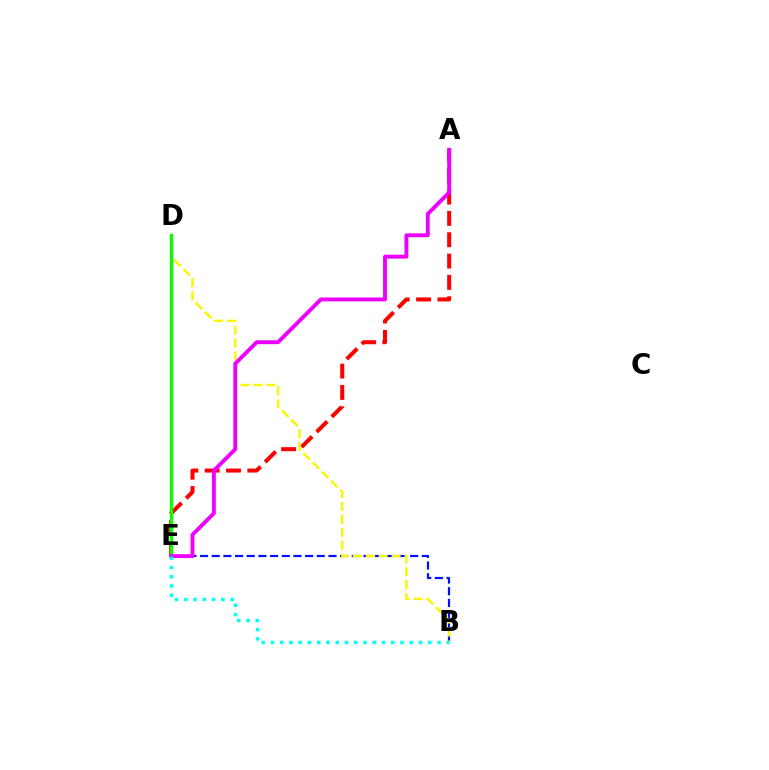{('A', 'E'): [{'color': '#ff0000', 'line_style': 'dashed', 'thickness': 2.9}, {'color': '#ee00ff', 'line_style': 'solid', 'thickness': 2.8}], ('B', 'E'): [{'color': '#0010ff', 'line_style': 'dashed', 'thickness': 1.59}, {'color': '#00fff6', 'line_style': 'dotted', 'thickness': 2.52}], ('B', 'D'): [{'color': '#fcf500', 'line_style': 'dashed', 'thickness': 1.76}], ('D', 'E'): [{'color': '#08ff00', 'line_style': 'solid', 'thickness': 2.42}]}